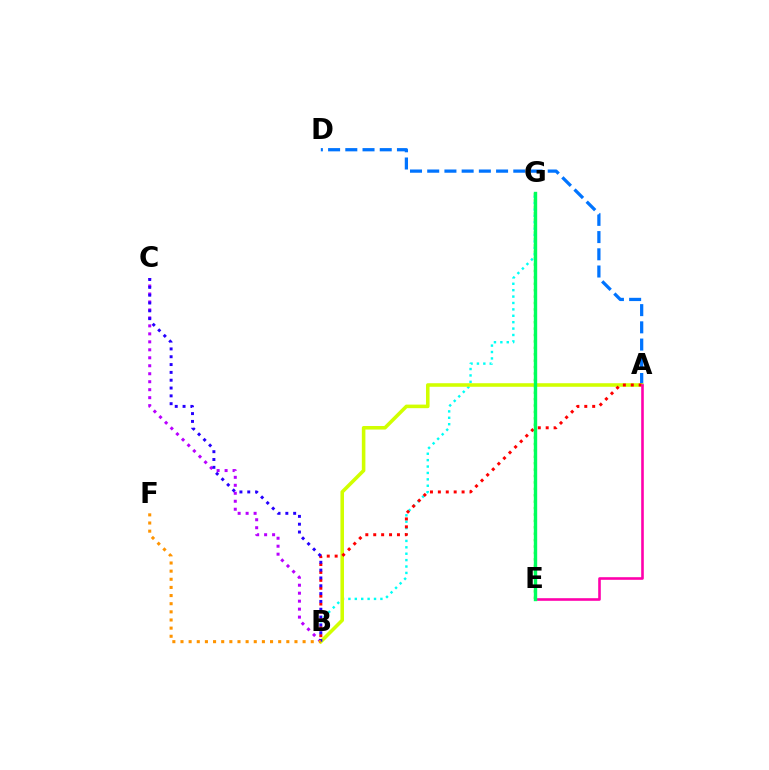{('B', 'G'): [{'color': '#00fff6', 'line_style': 'dotted', 'thickness': 1.74}], ('B', 'C'): [{'color': '#b900ff', 'line_style': 'dotted', 'thickness': 2.17}, {'color': '#2500ff', 'line_style': 'dotted', 'thickness': 2.13}], ('E', 'G'): [{'color': '#3dff00', 'line_style': 'dotted', 'thickness': 1.74}, {'color': '#00ff5c', 'line_style': 'solid', 'thickness': 2.44}], ('A', 'D'): [{'color': '#0074ff', 'line_style': 'dashed', 'thickness': 2.34}], ('A', 'B'): [{'color': '#d1ff00', 'line_style': 'solid', 'thickness': 2.57}, {'color': '#ff0000', 'line_style': 'dotted', 'thickness': 2.15}], ('A', 'E'): [{'color': '#ff00ac', 'line_style': 'solid', 'thickness': 1.88}], ('B', 'F'): [{'color': '#ff9400', 'line_style': 'dotted', 'thickness': 2.21}]}